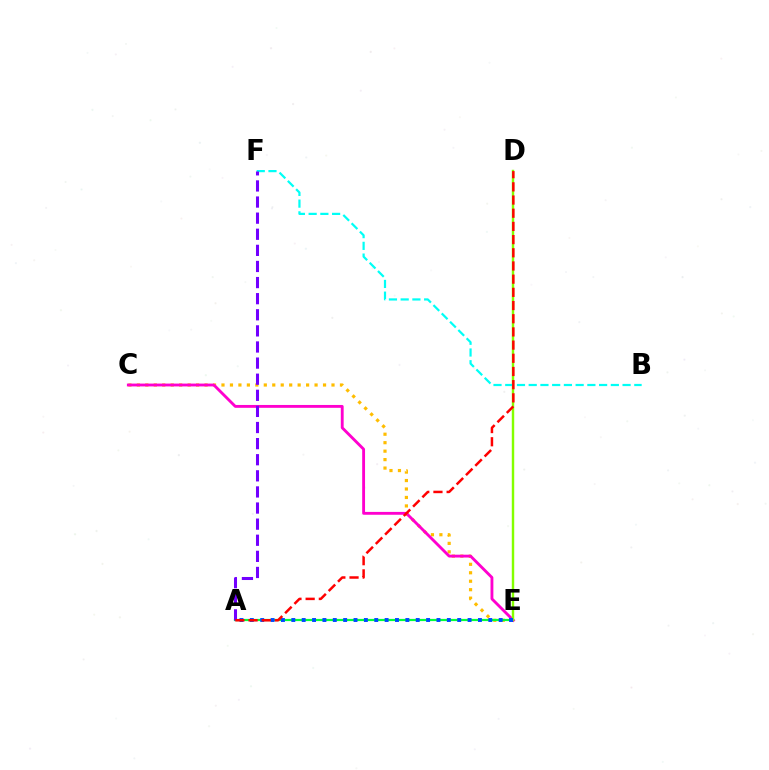{('C', 'E'): [{'color': '#ffbd00', 'line_style': 'dotted', 'thickness': 2.3}, {'color': '#ff00cf', 'line_style': 'solid', 'thickness': 2.06}], ('A', 'E'): [{'color': '#00ff39', 'line_style': 'solid', 'thickness': 1.58}, {'color': '#004bff', 'line_style': 'dotted', 'thickness': 2.82}], ('D', 'E'): [{'color': '#84ff00', 'line_style': 'solid', 'thickness': 1.75}], ('B', 'F'): [{'color': '#00fff6', 'line_style': 'dashed', 'thickness': 1.59}], ('A', 'F'): [{'color': '#7200ff', 'line_style': 'dashed', 'thickness': 2.19}], ('A', 'D'): [{'color': '#ff0000', 'line_style': 'dashed', 'thickness': 1.79}]}